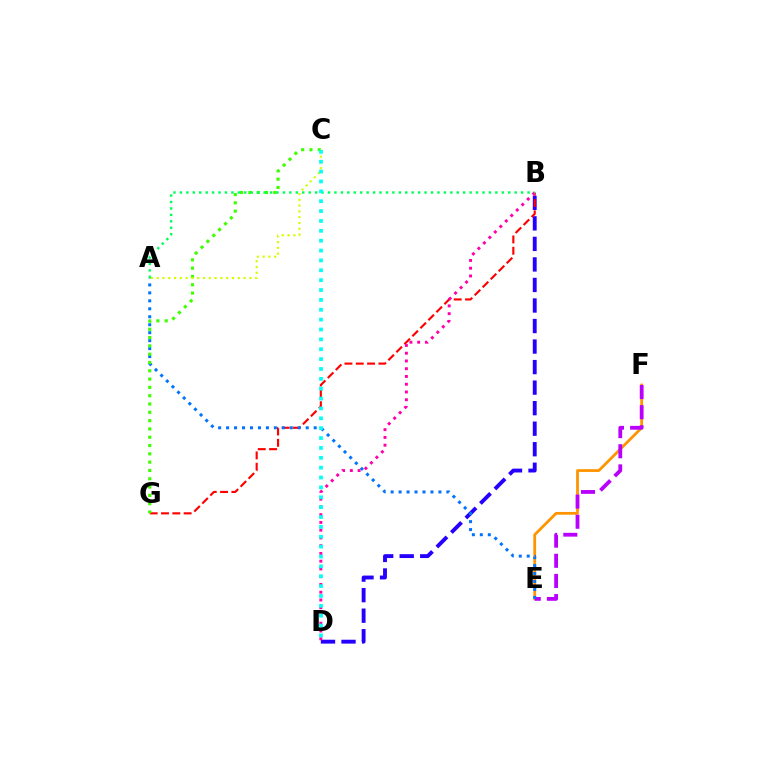{('B', 'D'): [{'color': '#2500ff', 'line_style': 'dashed', 'thickness': 2.79}, {'color': '#ff00ac', 'line_style': 'dotted', 'thickness': 2.11}], ('E', 'F'): [{'color': '#ff9400', 'line_style': 'solid', 'thickness': 2.0}, {'color': '#b900ff', 'line_style': 'dashed', 'thickness': 2.74}], ('B', 'G'): [{'color': '#ff0000', 'line_style': 'dashed', 'thickness': 1.54}], ('A', 'E'): [{'color': '#0074ff', 'line_style': 'dotted', 'thickness': 2.16}], ('C', 'G'): [{'color': '#3dff00', 'line_style': 'dotted', 'thickness': 2.26}], ('A', 'B'): [{'color': '#00ff5c', 'line_style': 'dotted', 'thickness': 1.75}], ('A', 'C'): [{'color': '#d1ff00', 'line_style': 'dotted', 'thickness': 1.57}], ('C', 'D'): [{'color': '#00fff6', 'line_style': 'dotted', 'thickness': 2.68}]}